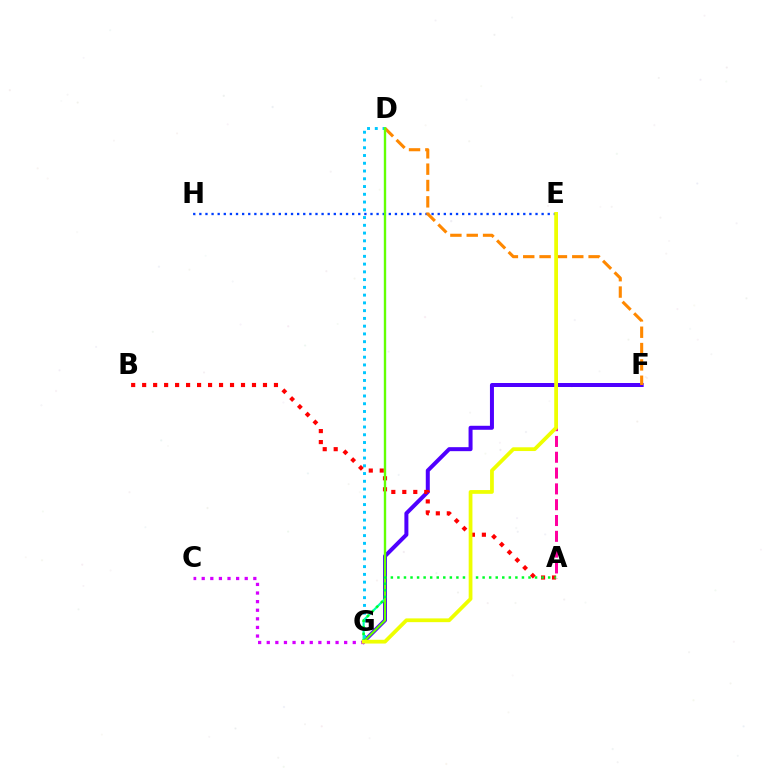{('F', 'G'): [{'color': '#4f00ff', 'line_style': 'solid', 'thickness': 2.88}], ('E', 'H'): [{'color': '#003fff', 'line_style': 'dotted', 'thickness': 1.66}], ('A', 'B'): [{'color': '#ff0000', 'line_style': 'dotted', 'thickness': 2.98}], ('C', 'G'): [{'color': '#d600ff', 'line_style': 'dotted', 'thickness': 2.34}], ('D', 'G'): [{'color': '#00c7ff', 'line_style': 'dotted', 'thickness': 2.11}, {'color': '#00ffaf', 'line_style': 'solid', 'thickness': 1.56}, {'color': '#66ff00', 'line_style': 'solid', 'thickness': 1.61}], ('D', 'F'): [{'color': '#ff8800', 'line_style': 'dashed', 'thickness': 2.22}], ('A', 'E'): [{'color': '#ff00a0', 'line_style': 'dashed', 'thickness': 2.15}], ('A', 'G'): [{'color': '#00ff27', 'line_style': 'dotted', 'thickness': 1.78}], ('E', 'G'): [{'color': '#eeff00', 'line_style': 'solid', 'thickness': 2.71}]}